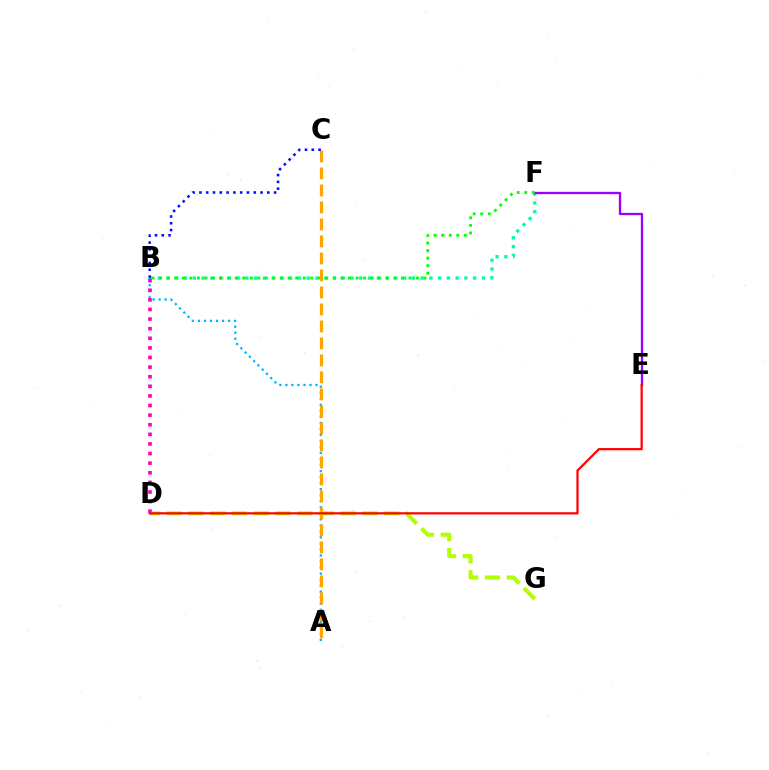{('B', 'F'): [{'color': '#00ff9d', 'line_style': 'dotted', 'thickness': 2.38}, {'color': '#08ff00', 'line_style': 'dotted', 'thickness': 2.05}], ('A', 'B'): [{'color': '#00b5ff', 'line_style': 'dotted', 'thickness': 1.64}], ('E', 'F'): [{'color': '#9b00ff', 'line_style': 'solid', 'thickness': 1.67}], ('A', 'C'): [{'color': '#ffa500', 'line_style': 'dashed', 'thickness': 2.31}], ('B', 'C'): [{'color': '#0010ff', 'line_style': 'dotted', 'thickness': 1.84}], ('D', 'G'): [{'color': '#b3ff00', 'line_style': 'dashed', 'thickness': 2.96}], ('D', 'E'): [{'color': '#ff0000', 'line_style': 'solid', 'thickness': 1.6}], ('B', 'D'): [{'color': '#ff00bd', 'line_style': 'dotted', 'thickness': 2.61}]}